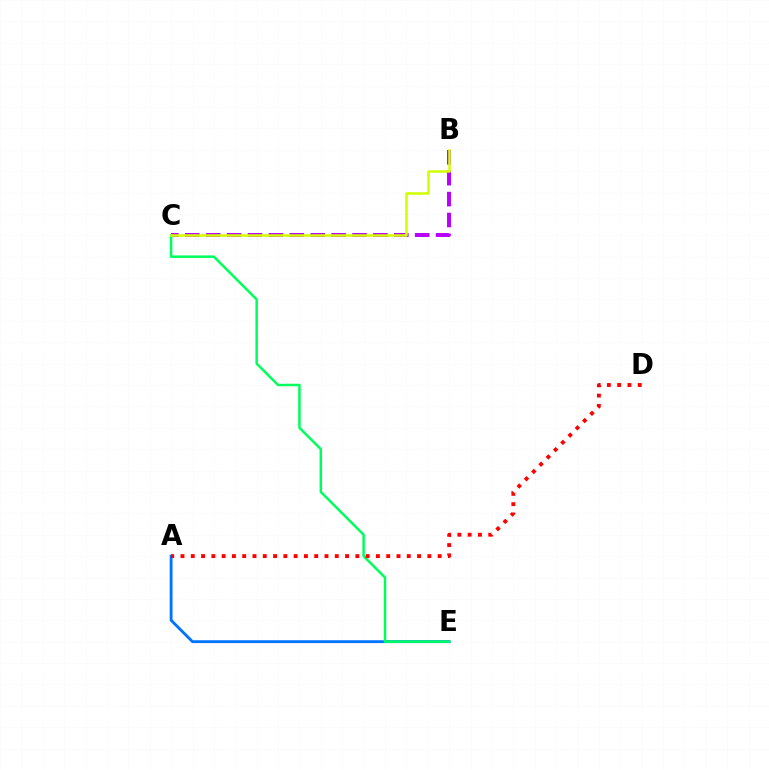{('B', 'C'): [{'color': '#b900ff', 'line_style': 'dashed', 'thickness': 2.84}, {'color': '#d1ff00', 'line_style': 'solid', 'thickness': 1.82}], ('A', 'E'): [{'color': '#0074ff', 'line_style': 'solid', 'thickness': 2.04}], ('C', 'E'): [{'color': '#00ff5c', 'line_style': 'solid', 'thickness': 1.8}], ('A', 'D'): [{'color': '#ff0000', 'line_style': 'dotted', 'thickness': 2.79}]}